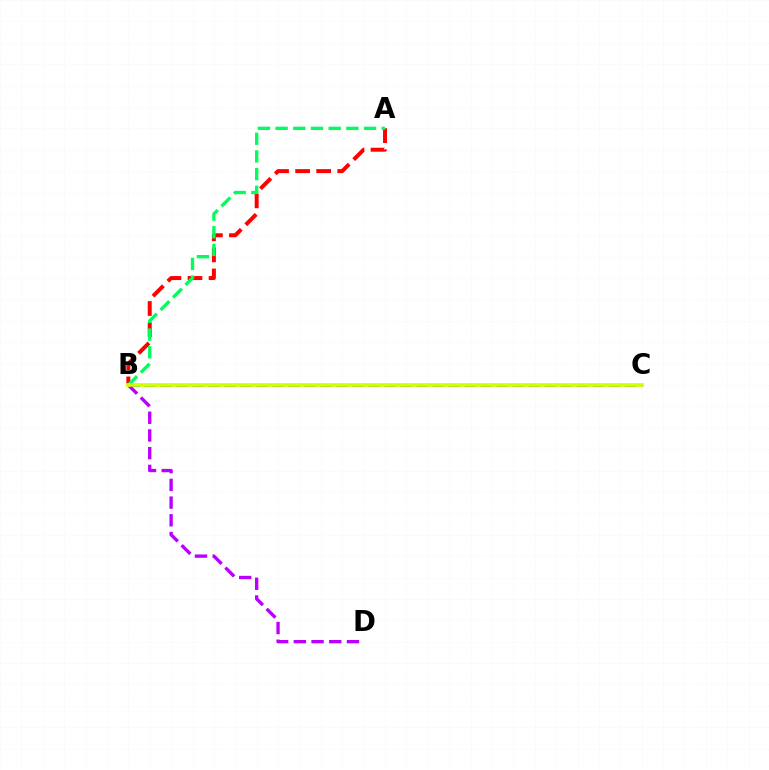{('B', 'C'): [{'color': '#0074ff', 'line_style': 'dashed', 'thickness': 2.17}, {'color': '#d1ff00', 'line_style': 'solid', 'thickness': 2.65}], ('A', 'B'): [{'color': '#ff0000', 'line_style': 'dashed', 'thickness': 2.86}, {'color': '#00ff5c', 'line_style': 'dashed', 'thickness': 2.4}], ('B', 'D'): [{'color': '#b900ff', 'line_style': 'dashed', 'thickness': 2.41}]}